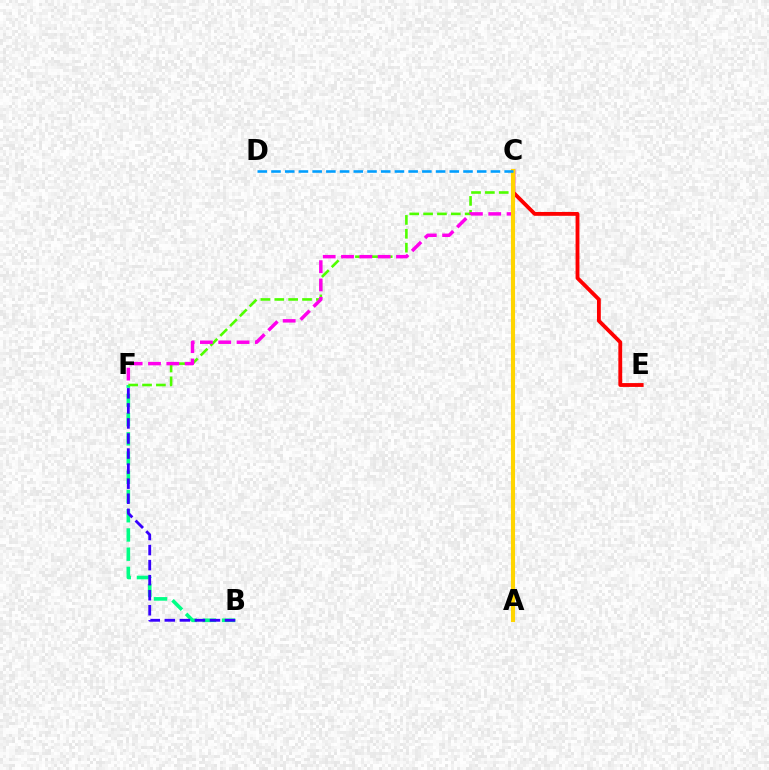{('B', 'F'): [{'color': '#00ff86', 'line_style': 'dashed', 'thickness': 2.61}, {'color': '#3700ff', 'line_style': 'dashed', 'thickness': 2.04}], ('C', 'E'): [{'color': '#ff0000', 'line_style': 'solid', 'thickness': 2.77}], ('C', 'F'): [{'color': '#4fff00', 'line_style': 'dashed', 'thickness': 1.88}, {'color': '#ff00ed', 'line_style': 'dashed', 'thickness': 2.49}], ('A', 'C'): [{'color': '#ffd500', 'line_style': 'solid', 'thickness': 2.96}], ('C', 'D'): [{'color': '#009eff', 'line_style': 'dashed', 'thickness': 1.86}]}